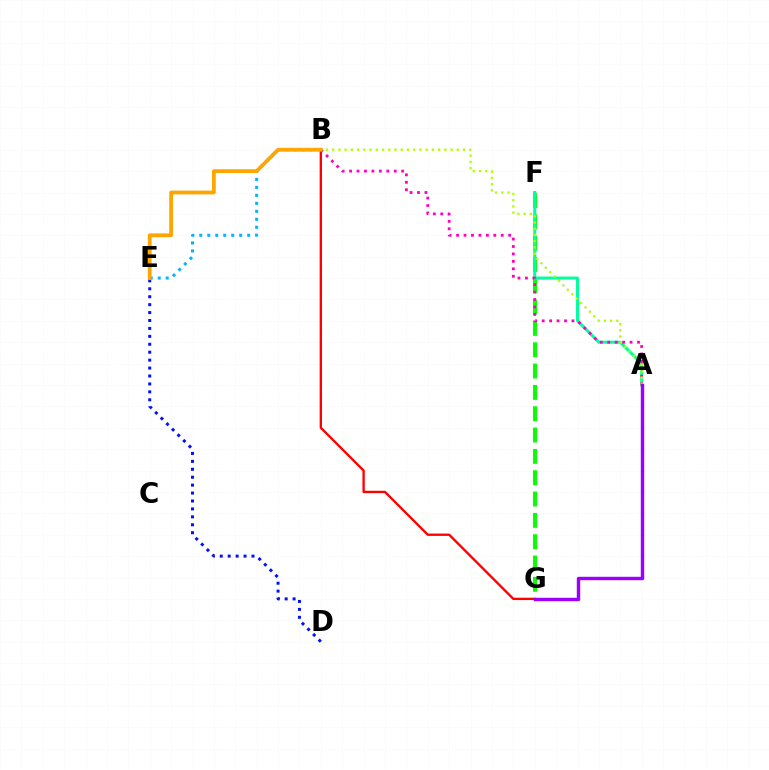{('F', 'G'): [{'color': '#08ff00', 'line_style': 'dashed', 'thickness': 2.9}], ('A', 'F'): [{'color': '#00ff9d', 'line_style': 'solid', 'thickness': 2.17}], ('D', 'E'): [{'color': '#0010ff', 'line_style': 'dotted', 'thickness': 2.15}], ('B', 'E'): [{'color': '#00b5ff', 'line_style': 'dotted', 'thickness': 2.17}, {'color': '#ffa500', 'line_style': 'solid', 'thickness': 2.72}], ('A', 'B'): [{'color': '#ff00bd', 'line_style': 'dotted', 'thickness': 2.02}, {'color': '#b3ff00', 'line_style': 'dotted', 'thickness': 1.69}], ('B', 'G'): [{'color': '#ff0000', 'line_style': 'solid', 'thickness': 1.69}], ('A', 'G'): [{'color': '#9b00ff', 'line_style': 'solid', 'thickness': 2.46}]}